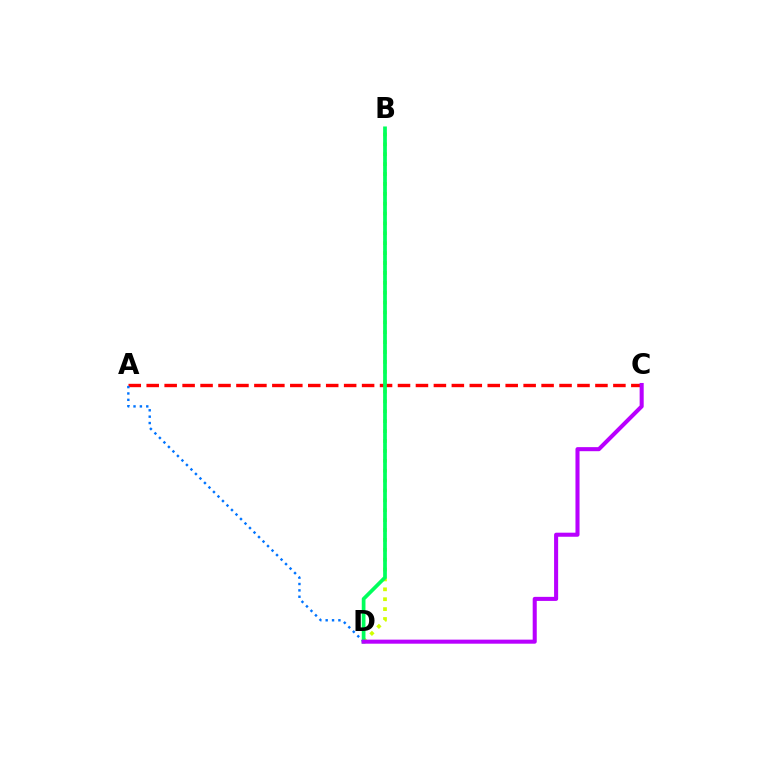{('B', 'D'): [{'color': '#d1ff00', 'line_style': 'dotted', 'thickness': 2.69}, {'color': '#00ff5c', 'line_style': 'solid', 'thickness': 2.68}], ('A', 'C'): [{'color': '#ff0000', 'line_style': 'dashed', 'thickness': 2.44}], ('A', 'D'): [{'color': '#0074ff', 'line_style': 'dotted', 'thickness': 1.73}], ('C', 'D'): [{'color': '#b900ff', 'line_style': 'solid', 'thickness': 2.92}]}